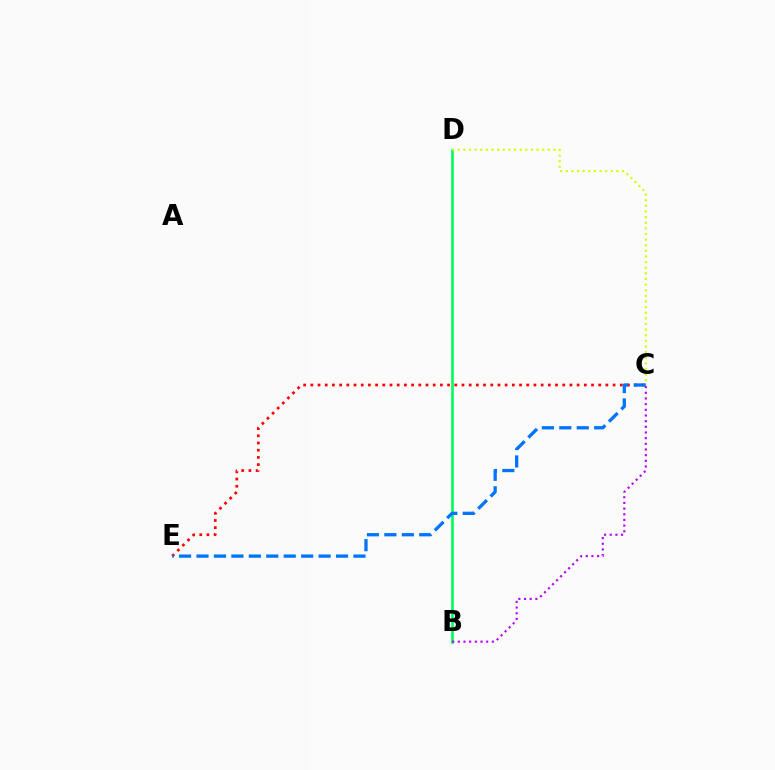{('C', 'E'): [{'color': '#ff0000', 'line_style': 'dotted', 'thickness': 1.96}, {'color': '#0074ff', 'line_style': 'dashed', 'thickness': 2.37}], ('B', 'D'): [{'color': '#00ff5c', 'line_style': 'solid', 'thickness': 1.91}], ('C', 'D'): [{'color': '#d1ff00', 'line_style': 'dotted', 'thickness': 1.53}], ('B', 'C'): [{'color': '#b900ff', 'line_style': 'dotted', 'thickness': 1.54}]}